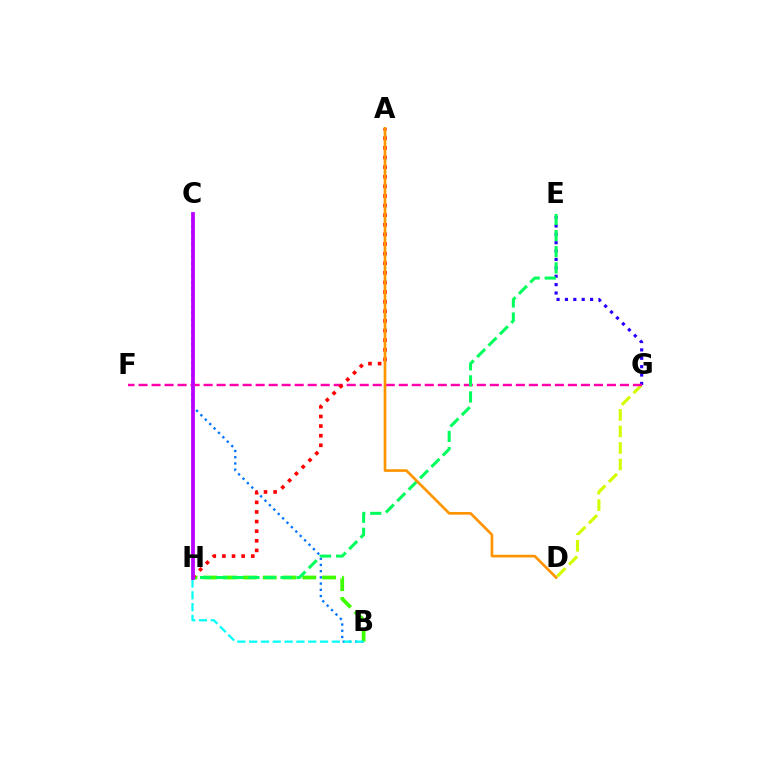{('E', 'G'): [{'color': '#2500ff', 'line_style': 'dotted', 'thickness': 2.28}], ('D', 'G'): [{'color': '#d1ff00', 'line_style': 'dashed', 'thickness': 2.24}], ('B', 'C'): [{'color': '#0074ff', 'line_style': 'dotted', 'thickness': 1.69}], ('B', 'H'): [{'color': '#3dff00', 'line_style': 'dashed', 'thickness': 2.69}, {'color': '#00fff6', 'line_style': 'dashed', 'thickness': 1.6}], ('F', 'G'): [{'color': '#ff00ac', 'line_style': 'dashed', 'thickness': 1.77}], ('E', 'H'): [{'color': '#00ff5c', 'line_style': 'dashed', 'thickness': 2.19}], ('A', 'H'): [{'color': '#ff0000', 'line_style': 'dotted', 'thickness': 2.61}], ('A', 'D'): [{'color': '#ff9400', 'line_style': 'solid', 'thickness': 1.92}], ('C', 'H'): [{'color': '#b900ff', 'line_style': 'solid', 'thickness': 2.71}]}